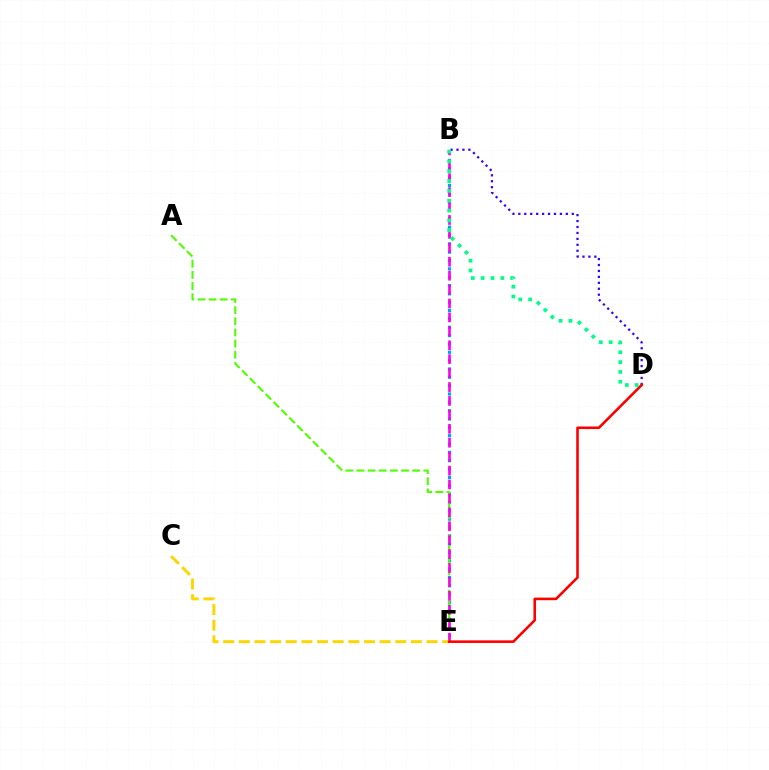{('B', 'E'): [{'color': '#009eff', 'line_style': 'dotted', 'thickness': 2.27}, {'color': '#ff00ed', 'line_style': 'dashed', 'thickness': 1.89}], ('B', 'D'): [{'color': '#3700ff', 'line_style': 'dotted', 'thickness': 1.61}, {'color': '#00ff86', 'line_style': 'dotted', 'thickness': 2.67}], ('A', 'E'): [{'color': '#4fff00', 'line_style': 'dashed', 'thickness': 1.51}], ('C', 'E'): [{'color': '#ffd500', 'line_style': 'dashed', 'thickness': 2.13}], ('D', 'E'): [{'color': '#ff0000', 'line_style': 'solid', 'thickness': 1.87}]}